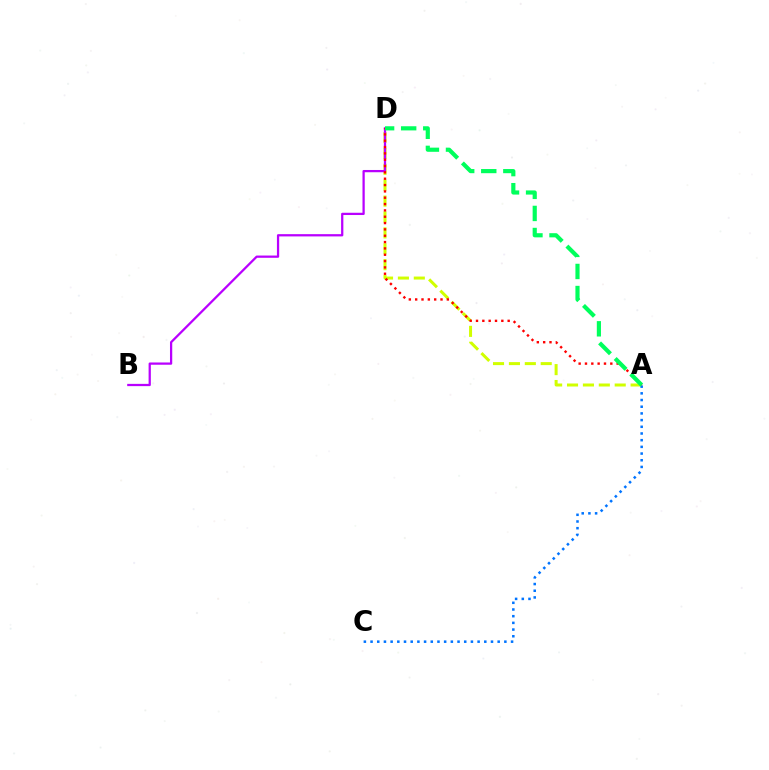{('A', 'D'): [{'color': '#d1ff00', 'line_style': 'dashed', 'thickness': 2.16}, {'color': '#ff0000', 'line_style': 'dotted', 'thickness': 1.72}, {'color': '#00ff5c', 'line_style': 'dashed', 'thickness': 3.0}], ('A', 'C'): [{'color': '#0074ff', 'line_style': 'dotted', 'thickness': 1.82}], ('B', 'D'): [{'color': '#b900ff', 'line_style': 'solid', 'thickness': 1.63}]}